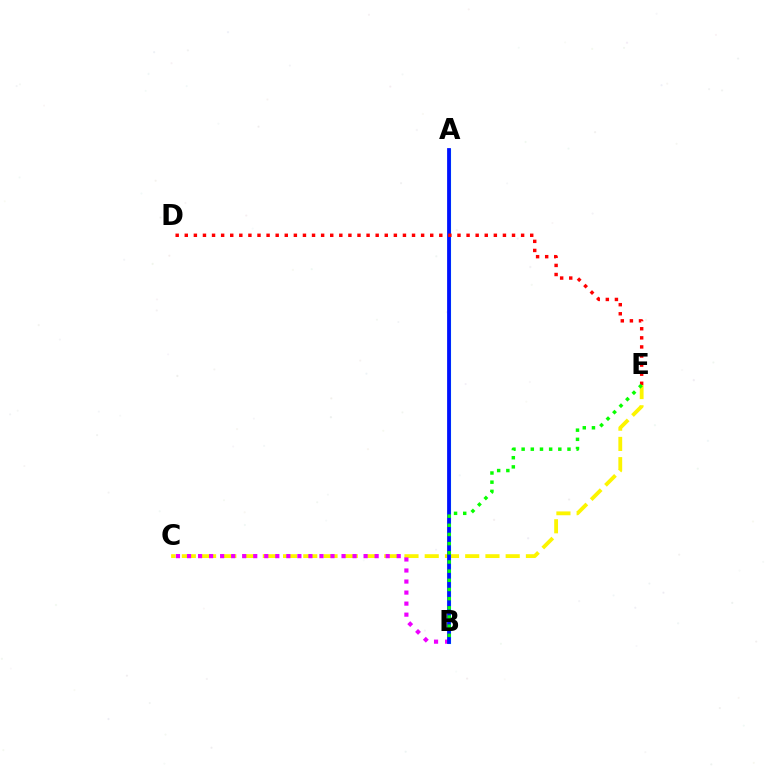{('C', 'E'): [{'color': '#fcf500', 'line_style': 'dashed', 'thickness': 2.75}], ('A', 'B'): [{'color': '#00fff6', 'line_style': 'solid', 'thickness': 2.28}, {'color': '#0010ff', 'line_style': 'solid', 'thickness': 2.72}], ('B', 'C'): [{'color': '#ee00ff', 'line_style': 'dotted', 'thickness': 3.0}], ('D', 'E'): [{'color': '#ff0000', 'line_style': 'dotted', 'thickness': 2.47}], ('B', 'E'): [{'color': '#08ff00', 'line_style': 'dotted', 'thickness': 2.49}]}